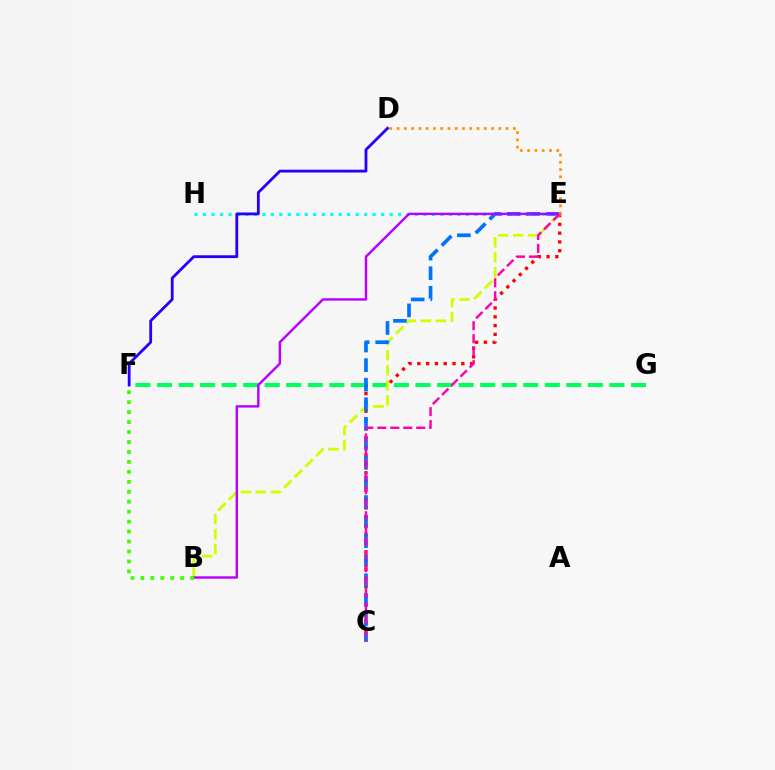{('C', 'E'): [{'color': '#ff0000', 'line_style': 'dotted', 'thickness': 2.39}, {'color': '#0074ff', 'line_style': 'dashed', 'thickness': 2.66}, {'color': '#ff00ac', 'line_style': 'dashed', 'thickness': 1.76}], ('E', 'H'): [{'color': '#00fff6', 'line_style': 'dotted', 'thickness': 2.3}], ('F', 'G'): [{'color': '#00ff5c', 'line_style': 'dashed', 'thickness': 2.93}], ('B', 'E'): [{'color': '#d1ff00', 'line_style': 'dashed', 'thickness': 2.04}, {'color': '#b900ff', 'line_style': 'solid', 'thickness': 1.75}], ('D', 'E'): [{'color': '#ff9400', 'line_style': 'dotted', 'thickness': 1.97}], ('D', 'F'): [{'color': '#2500ff', 'line_style': 'solid', 'thickness': 2.02}], ('B', 'F'): [{'color': '#3dff00', 'line_style': 'dotted', 'thickness': 2.71}]}